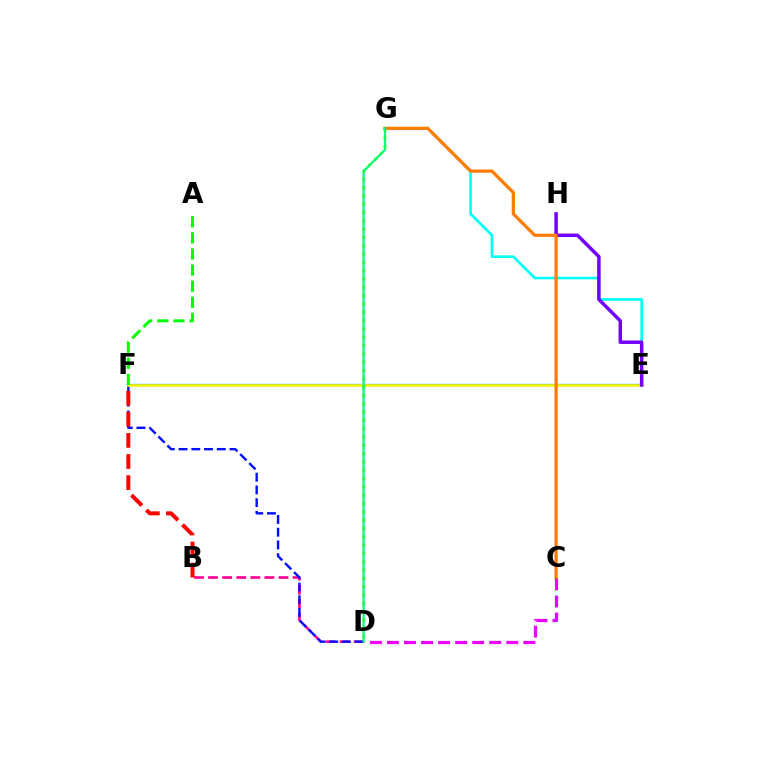{('B', 'D'): [{'color': '#ff0094', 'line_style': 'dashed', 'thickness': 1.91}], ('E', 'F'): [{'color': '#008cff', 'line_style': 'solid', 'thickness': 1.62}, {'color': '#fcf500', 'line_style': 'solid', 'thickness': 1.89}], ('D', 'F'): [{'color': '#0010ff', 'line_style': 'dashed', 'thickness': 1.73}], ('A', 'F'): [{'color': '#08ff00', 'line_style': 'dashed', 'thickness': 2.19}], ('B', 'F'): [{'color': '#ff0000', 'line_style': 'dashed', 'thickness': 2.87}], ('D', 'G'): [{'color': '#84ff00', 'line_style': 'dotted', 'thickness': 2.26}, {'color': '#00ff74', 'line_style': 'solid', 'thickness': 1.61}], ('E', 'G'): [{'color': '#00fff6', 'line_style': 'solid', 'thickness': 1.89}], ('E', 'H'): [{'color': '#7200ff', 'line_style': 'solid', 'thickness': 2.51}], ('C', 'G'): [{'color': '#ff7c00', 'line_style': 'solid', 'thickness': 2.32}], ('C', 'D'): [{'color': '#ee00ff', 'line_style': 'dashed', 'thickness': 2.32}]}